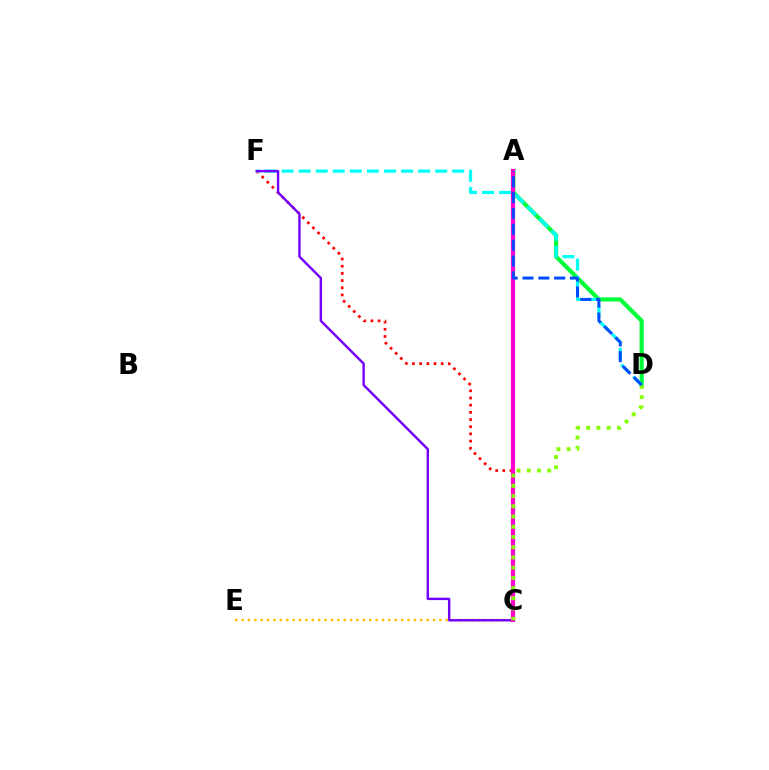{('C', 'F'): [{'color': '#ff0000', 'line_style': 'dotted', 'thickness': 1.95}, {'color': '#7200ff', 'line_style': 'solid', 'thickness': 1.73}], ('A', 'D'): [{'color': '#00ff39', 'line_style': 'solid', 'thickness': 3.0}, {'color': '#004bff', 'line_style': 'dashed', 'thickness': 2.15}], ('D', 'F'): [{'color': '#00fff6', 'line_style': 'dashed', 'thickness': 2.32}], ('C', 'E'): [{'color': '#ffbd00', 'line_style': 'dotted', 'thickness': 1.73}], ('A', 'C'): [{'color': '#ff00cf', 'line_style': 'solid', 'thickness': 3.0}], ('C', 'D'): [{'color': '#84ff00', 'line_style': 'dotted', 'thickness': 2.78}]}